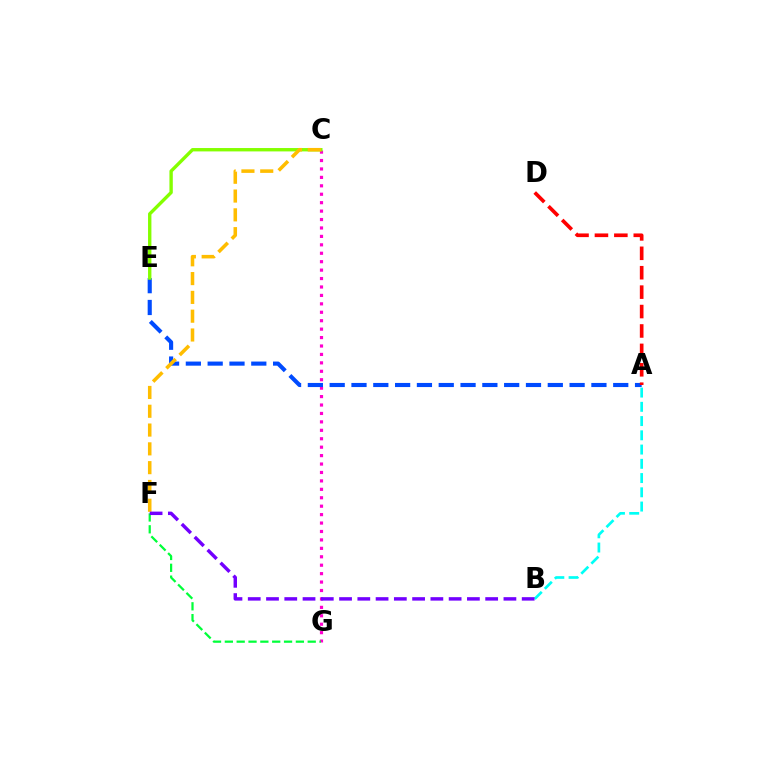{('C', 'G'): [{'color': '#ff00cf', 'line_style': 'dotted', 'thickness': 2.29}], ('A', 'E'): [{'color': '#004bff', 'line_style': 'dashed', 'thickness': 2.96}], ('A', 'B'): [{'color': '#00fff6', 'line_style': 'dashed', 'thickness': 1.94}], ('F', 'G'): [{'color': '#00ff39', 'line_style': 'dashed', 'thickness': 1.61}], ('C', 'E'): [{'color': '#84ff00', 'line_style': 'solid', 'thickness': 2.43}], ('C', 'F'): [{'color': '#ffbd00', 'line_style': 'dashed', 'thickness': 2.55}], ('B', 'F'): [{'color': '#7200ff', 'line_style': 'dashed', 'thickness': 2.48}], ('A', 'D'): [{'color': '#ff0000', 'line_style': 'dashed', 'thickness': 2.64}]}